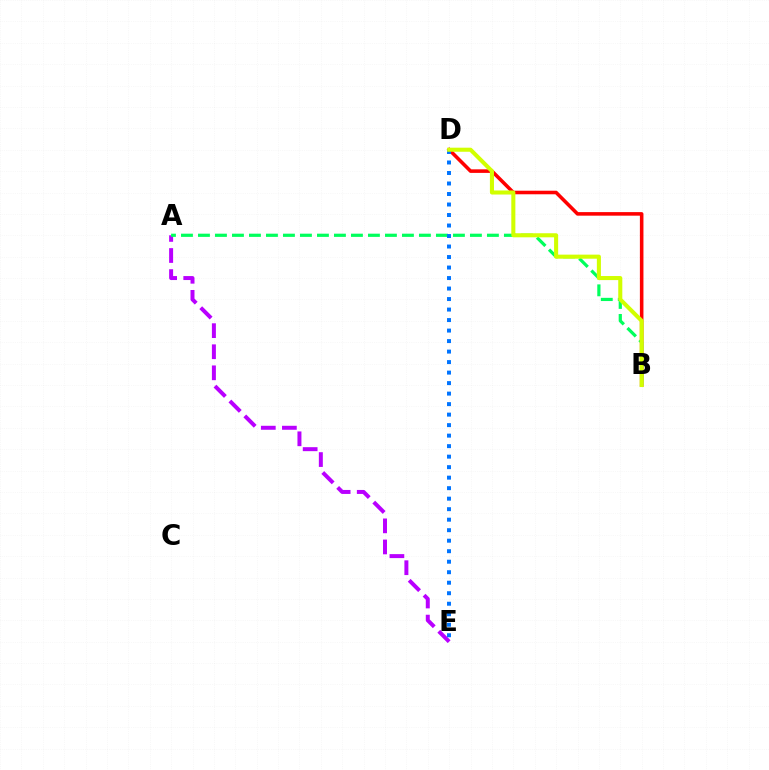{('B', 'D'): [{'color': '#ff0000', 'line_style': 'solid', 'thickness': 2.57}, {'color': '#d1ff00', 'line_style': 'solid', 'thickness': 2.93}], ('A', 'E'): [{'color': '#b900ff', 'line_style': 'dashed', 'thickness': 2.86}], ('A', 'B'): [{'color': '#00ff5c', 'line_style': 'dashed', 'thickness': 2.31}], ('D', 'E'): [{'color': '#0074ff', 'line_style': 'dotted', 'thickness': 2.85}]}